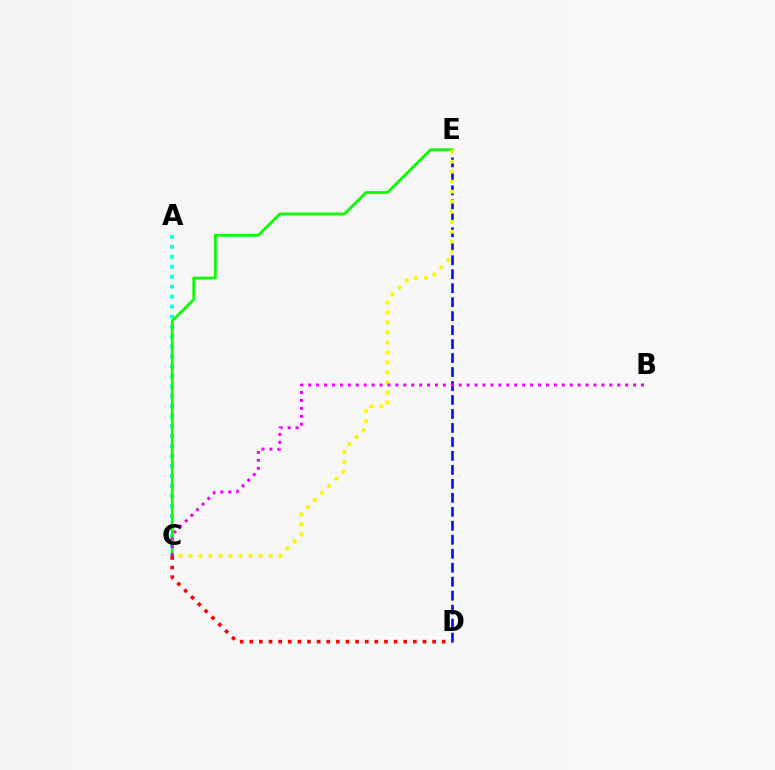{('A', 'C'): [{'color': '#00fff6', 'line_style': 'dotted', 'thickness': 2.71}], ('C', 'E'): [{'color': '#08ff00', 'line_style': 'solid', 'thickness': 2.01}, {'color': '#fcf500', 'line_style': 'dotted', 'thickness': 2.72}], ('D', 'E'): [{'color': '#0010ff', 'line_style': 'dashed', 'thickness': 1.9}], ('B', 'C'): [{'color': '#ee00ff', 'line_style': 'dotted', 'thickness': 2.15}], ('C', 'D'): [{'color': '#ff0000', 'line_style': 'dotted', 'thickness': 2.61}]}